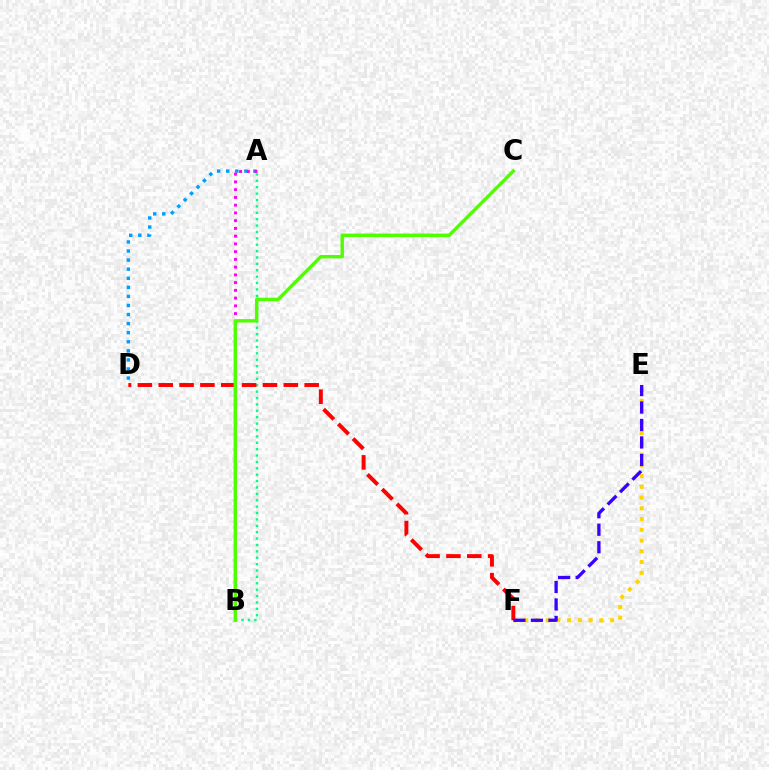{('A', 'D'): [{'color': '#009eff', 'line_style': 'dotted', 'thickness': 2.47}], ('E', 'F'): [{'color': '#ffd500', 'line_style': 'dotted', 'thickness': 2.92}, {'color': '#3700ff', 'line_style': 'dashed', 'thickness': 2.38}], ('A', 'B'): [{'color': '#ff00ed', 'line_style': 'dotted', 'thickness': 2.1}, {'color': '#00ff86', 'line_style': 'dotted', 'thickness': 1.74}], ('D', 'F'): [{'color': '#ff0000', 'line_style': 'dashed', 'thickness': 2.83}], ('B', 'C'): [{'color': '#4fff00', 'line_style': 'solid', 'thickness': 2.46}]}